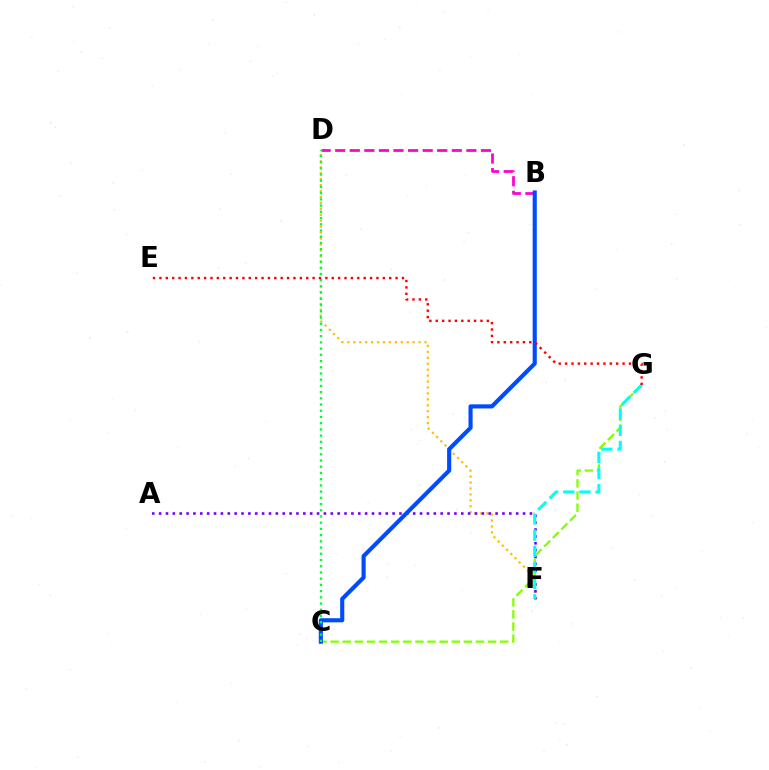{('D', 'F'): [{'color': '#ffbd00', 'line_style': 'dotted', 'thickness': 1.61}], ('A', 'F'): [{'color': '#7200ff', 'line_style': 'dotted', 'thickness': 1.87}], ('C', 'G'): [{'color': '#84ff00', 'line_style': 'dashed', 'thickness': 1.65}], ('B', 'D'): [{'color': '#ff00cf', 'line_style': 'dashed', 'thickness': 1.98}], ('F', 'G'): [{'color': '#00fff6', 'line_style': 'dashed', 'thickness': 2.2}], ('B', 'C'): [{'color': '#004bff', 'line_style': 'solid', 'thickness': 2.97}], ('C', 'D'): [{'color': '#00ff39', 'line_style': 'dotted', 'thickness': 1.69}], ('E', 'G'): [{'color': '#ff0000', 'line_style': 'dotted', 'thickness': 1.73}]}